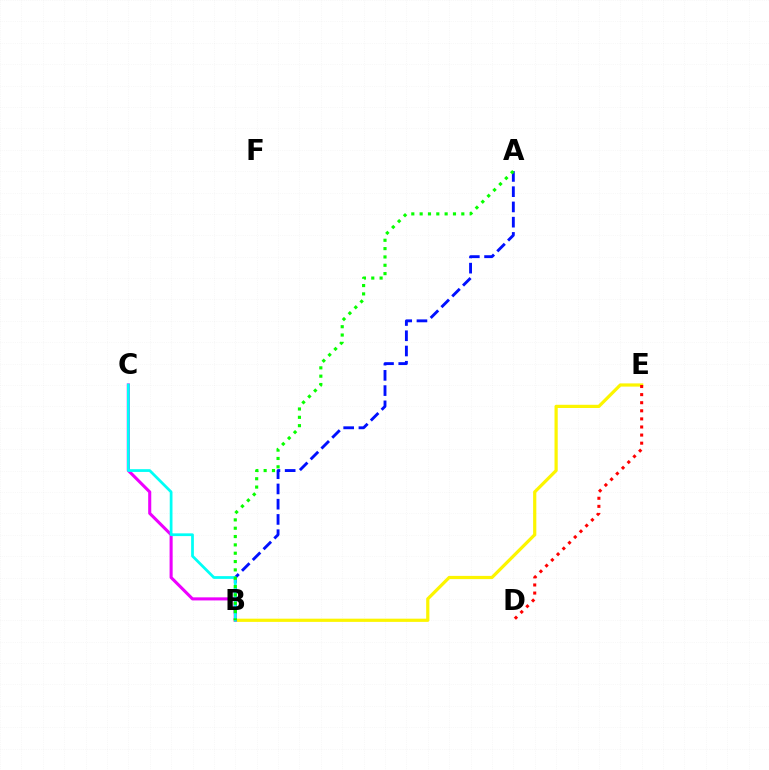{('B', 'E'): [{'color': '#fcf500', 'line_style': 'solid', 'thickness': 2.31}], ('D', 'E'): [{'color': '#ff0000', 'line_style': 'dotted', 'thickness': 2.2}], ('B', 'C'): [{'color': '#ee00ff', 'line_style': 'solid', 'thickness': 2.21}, {'color': '#00fff6', 'line_style': 'solid', 'thickness': 1.98}], ('A', 'B'): [{'color': '#0010ff', 'line_style': 'dashed', 'thickness': 2.07}, {'color': '#08ff00', 'line_style': 'dotted', 'thickness': 2.26}]}